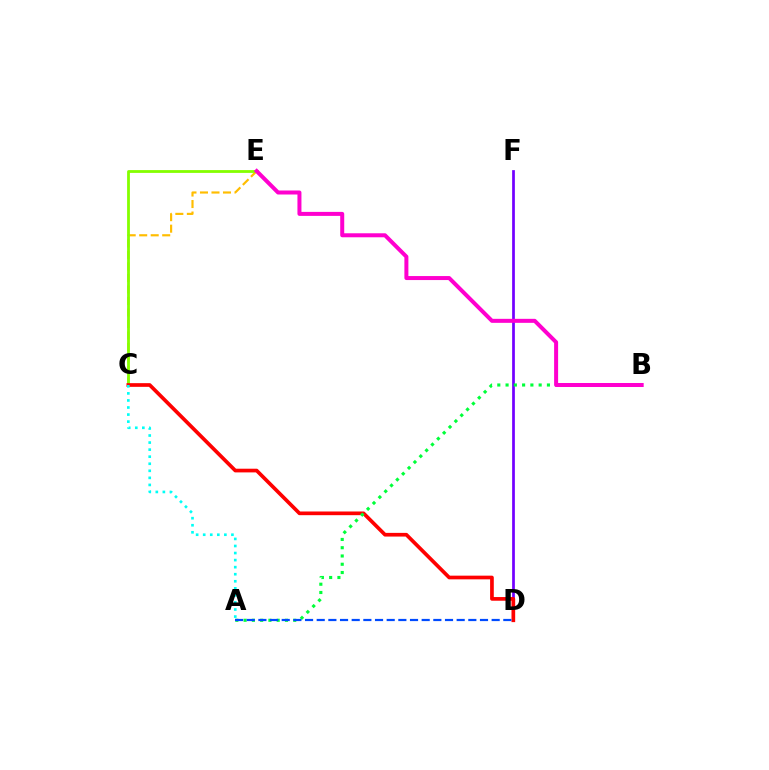{('C', 'E'): [{'color': '#ffbd00', 'line_style': 'dashed', 'thickness': 1.56}, {'color': '#84ff00', 'line_style': 'solid', 'thickness': 2.02}], ('D', 'F'): [{'color': '#7200ff', 'line_style': 'solid', 'thickness': 1.97}], ('C', 'D'): [{'color': '#ff0000', 'line_style': 'solid', 'thickness': 2.65}], ('A', 'B'): [{'color': '#00ff39', 'line_style': 'dotted', 'thickness': 2.25}], ('A', 'C'): [{'color': '#00fff6', 'line_style': 'dotted', 'thickness': 1.92}], ('A', 'D'): [{'color': '#004bff', 'line_style': 'dashed', 'thickness': 1.58}], ('B', 'E'): [{'color': '#ff00cf', 'line_style': 'solid', 'thickness': 2.88}]}